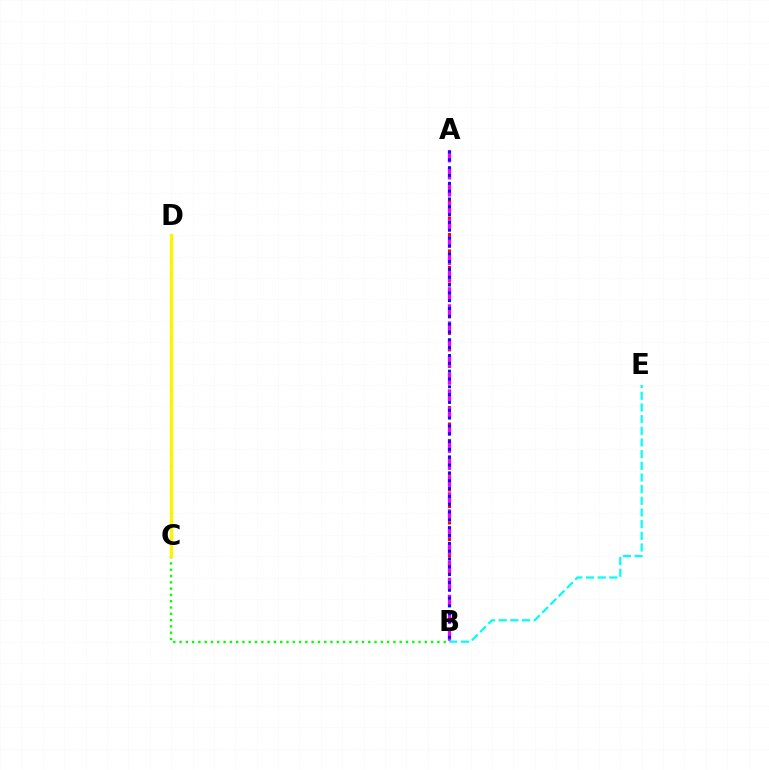{('A', 'B'): [{'color': '#ff0000', 'line_style': 'dotted', 'thickness': 2.24}, {'color': '#ee00ff', 'line_style': 'dashed', 'thickness': 2.32}, {'color': '#0010ff', 'line_style': 'dotted', 'thickness': 2.13}], ('B', 'E'): [{'color': '#00fff6', 'line_style': 'dashed', 'thickness': 1.59}], ('B', 'C'): [{'color': '#08ff00', 'line_style': 'dotted', 'thickness': 1.71}], ('C', 'D'): [{'color': '#fcf500', 'line_style': 'solid', 'thickness': 2.43}]}